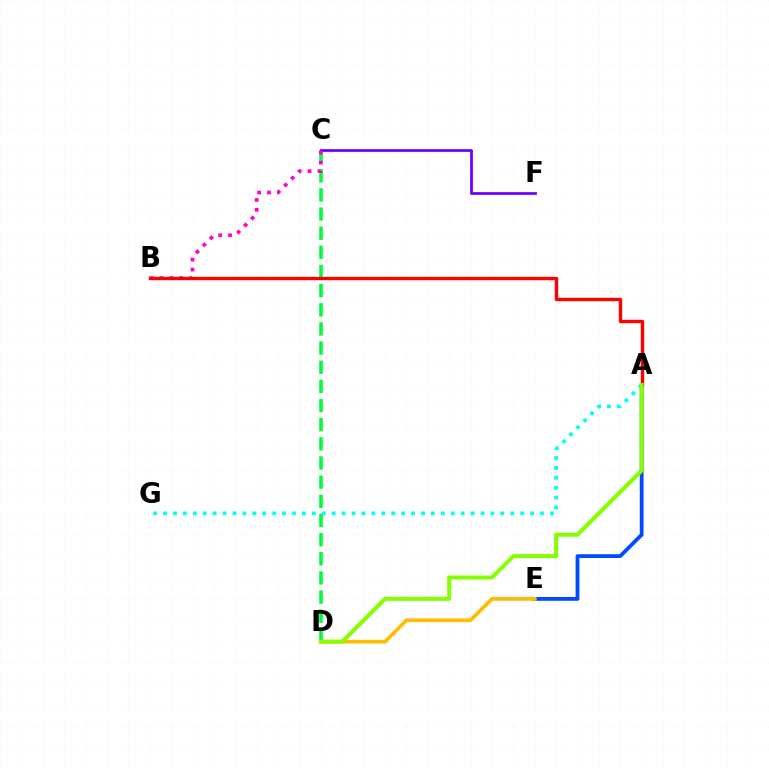{('A', 'E'): [{'color': '#004bff', 'line_style': 'solid', 'thickness': 2.73}], ('C', 'D'): [{'color': '#00ff39', 'line_style': 'dashed', 'thickness': 2.6}], ('C', 'F'): [{'color': '#7200ff', 'line_style': 'solid', 'thickness': 2.01}], ('A', 'G'): [{'color': '#00fff6', 'line_style': 'dotted', 'thickness': 2.7}], ('D', 'E'): [{'color': '#ffbd00', 'line_style': 'solid', 'thickness': 2.67}], ('B', 'C'): [{'color': '#ff00cf', 'line_style': 'dotted', 'thickness': 2.69}], ('A', 'B'): [{'color': '#ff0000', 'line_style': 'solid', 'thickness': 2.45}], ('A', 'D'): [{'color': '#84ff00', 'line_style': 'solid', 'thickness': 2.89}]}